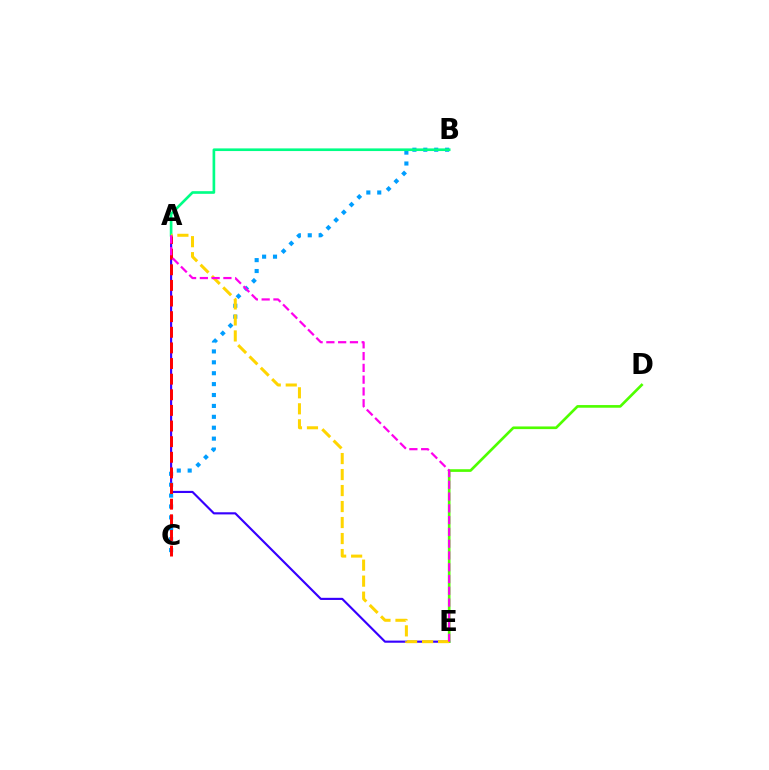{('A', 'E'): [{'color': '#3700ff', 'line_style': 'solid', 'thickness': 1.54}, {'color': '#ffd500', 'line_style': 'dashed', 'thickness': 2.17}, {'color': '#ff00ed', 'line_style': 'dashed', 'thickness': 1.6}], ('B', 'C'): [{'color': '#009eff', 'line_style': 'dotted', 'thickness': 2.96}], ('A', 'B'): [{'color': '#00ff86', 'line_style': 'solid', 'thickness': 1.91}], ('D', 'E'): [{'color': '#4fff00', 'line_style': 'solid', 'thickness': 1.92}], ('A', 'C'): [{'color': '#ff0000', 'line_style': 'dashed', 'thickness': 2.12}]}